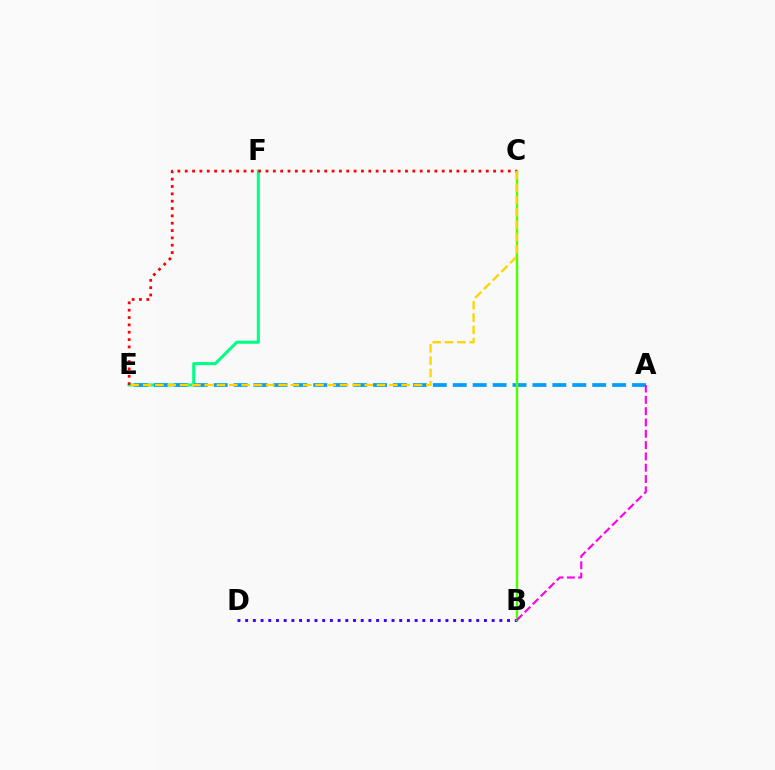{('E', 'F'): [{'color': '#00ff86', 'line_style': 'solid', 'thickness': 2.21}], ('A', 'E'): [{'color': '#009eff', 'line_style': 'dashed', 'thickness': 2.71}], ('B', 'D'): [{'color': '#3700ff', 'line_style': 'dotted', 'thickness': 2.09}], ('B', 'C'): [{'color': '#4fff00', 'line_style': 'solid', 'thickness': 1.77}], ('C', 'E'): [{'color': '#ff0000', 'line_style': 'dotted', 'thickness': 1.99}, {'color': '#ffd500', 'line_style': 'dashed', 'thickness': 1.67}], ('A', 'B'): [{'color': '#ff00ed', 'line_style': 'dashed', 'thickness': 1.54}]}